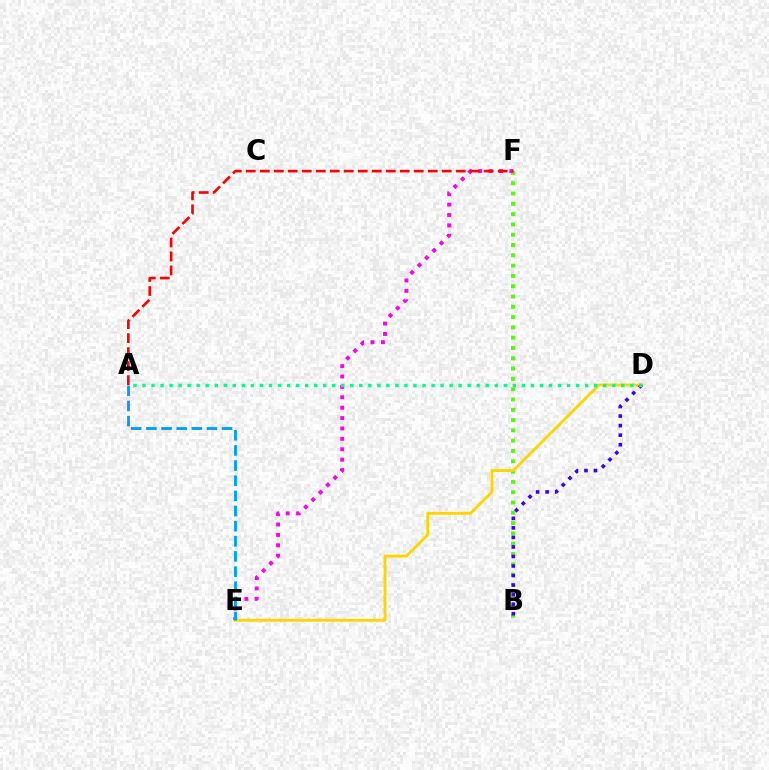{('B', 'F'): [{'color': '#4fff00', 'line_style': 'dotted', 'thickness': 2.8}], ('E', 'F'): [{'color': '#ff00ed', 'line_style': 'dotted', 'thickness': 2.82}], ('D', 'E'): [{'color': '#ffd500', 'line_style': 'solid', 'thickness': 2.06}], ('A', 'F'): [{'color': '#ff0000', 'line_style': 'dashed', 'thickness': 1.9}], ('B', 'D'): [{'color': '#3700ff', 'line_style': 'dotted', 'thickness': 2.59}], ('A', 'D'): [{'color': '#00ff86', 'line_style': 'dotted', 'thickness': 2.45}], ('A', 'E'): [{'color': '#009eff', 'line_style': 'dashed', 'thickness': 2.06}]}